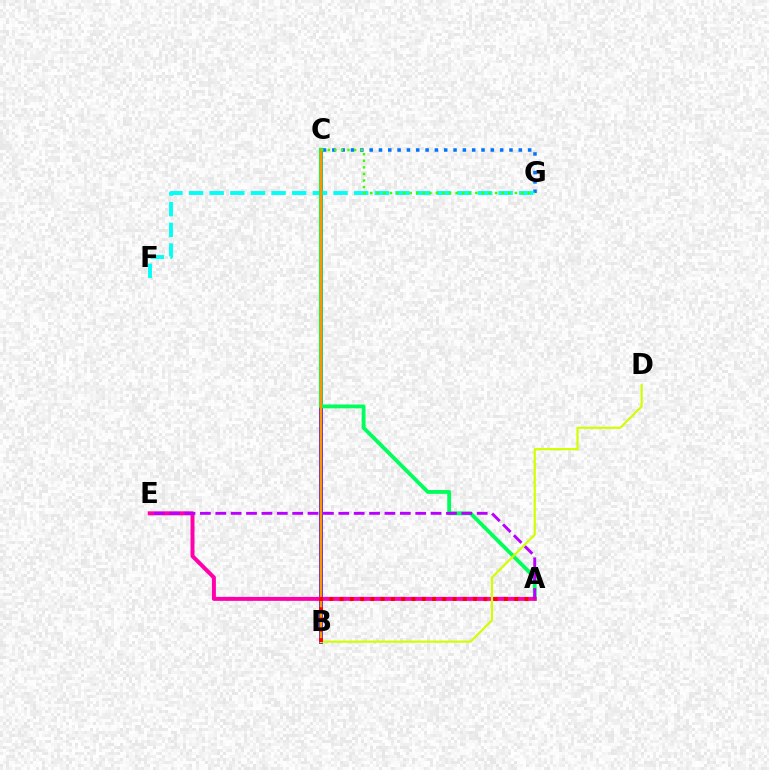{('B', 'C'): [{'color': '#2500ff', 'line_style': 'solid', 'thickness': 2.64}, {'color': '#ff9400', 'line_style': 'solid', 'thickness': 1.77}], ('C', 'G'): [{'color': '#0074ff', 'line_style': 'dotted', 'thickness': 2.53}, {'color': '#3dff00', 'line_style': 'dotted', 'thickness': 1.79}], ('F', 'G'): [{'color': '#00fff6', 'line_style': 'dashed', 'thickness': 2.8}], ('A', 'C'): [{'color': '#00ff5c', 'line_style': 'solid', 'thickness': 2.75}], ('A', 'E'): [{'color': '#ff00ac', 'line_style': 'solid', 'thickness': 2.87}, {'color': '#b900ff', 'line_style': 'dashed', 'thickness': 2.09}], ('B', 'D'): [{'color': '#d1ff00', 'line_style': 'solid', 'thickness': 1.56}], ('A', 'B'): [{'color': '#ff0000', 'line_style': 'dotted', 'thickness': 2.79}]}